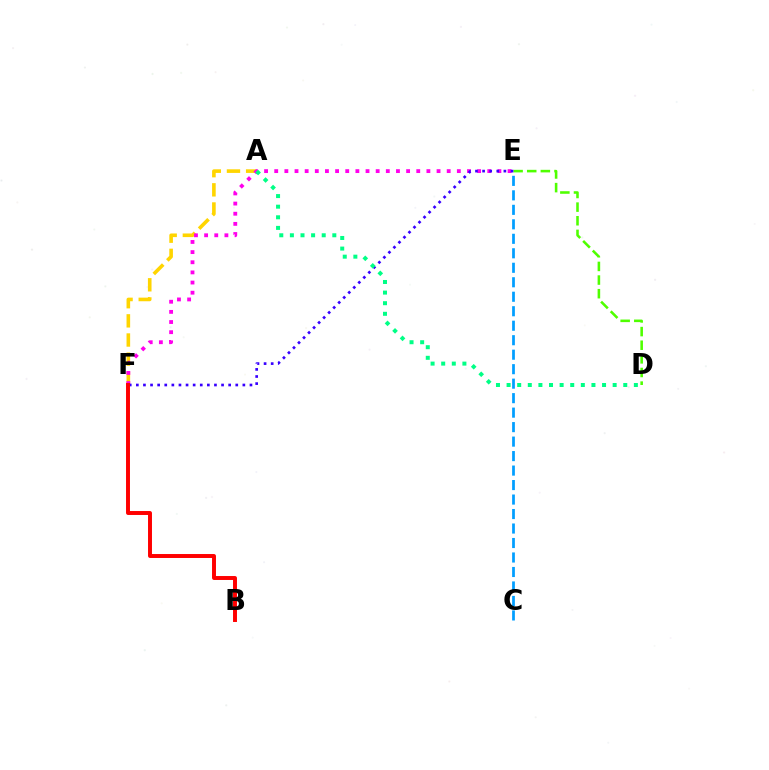{('A', 'F'): [{'color': '#ffd500', 'line_style': 'dashed', 'thickness': 2.6}], ('E', 'F'): [{'color': '#ff00ed', 'line_style': 'dotted', 'thickness': 2.76}, {'color': '#3700ff', 'line_style': 'dotted', 'thickness': 1.93}], ('C', 'E'): [{'color': '#009eff', 'line_style': 'dashed', 'thickness': 1.97}], ('D', 'E'): [{'color': '#4fff00', 'line_style': 'dashed', 'thickness': 1.85}], ('A', 'D'): [{'color': '#00ff86', 'line_style': 'dotted', 'thickness': 2.88}], ('B', 'F'): [{'color': '#ff0000', 'line_style': 'solid', 'thickness': 2.84}]}